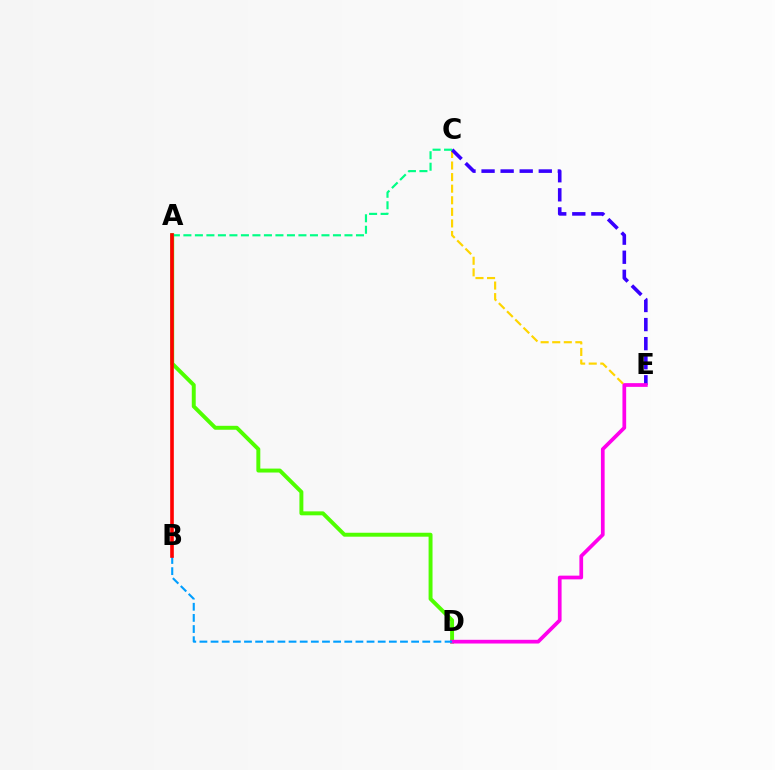{('C', 'E'): [{'color': '#ffd500', 'line_style': 'dashed', 'thickness': 1.57}, {'color': '#3700ff', 'line_style': 'dashed', 'thickness': 2.59}], ('A', 'D'): [{'color': '#4fff00', 'line_style': 'solid', 'thickness': 2.84}], ('D', 'E'): [{'color': '#ff00ed', 'line_style': 'solid', 'thickness': 2.68}], ('B', 'D'): [{'color': '#009eff', 'line_style': 'dashed', 'thickness': 1.51}], ('A', 'C'): [{'color': '#00ff86', 'line_style': 'dashed', 'thickness': 1.56}], ('A', 'B'): [{'color': '#ff0000', 'line_style': 'solid', 'thickness': 2.62}]}